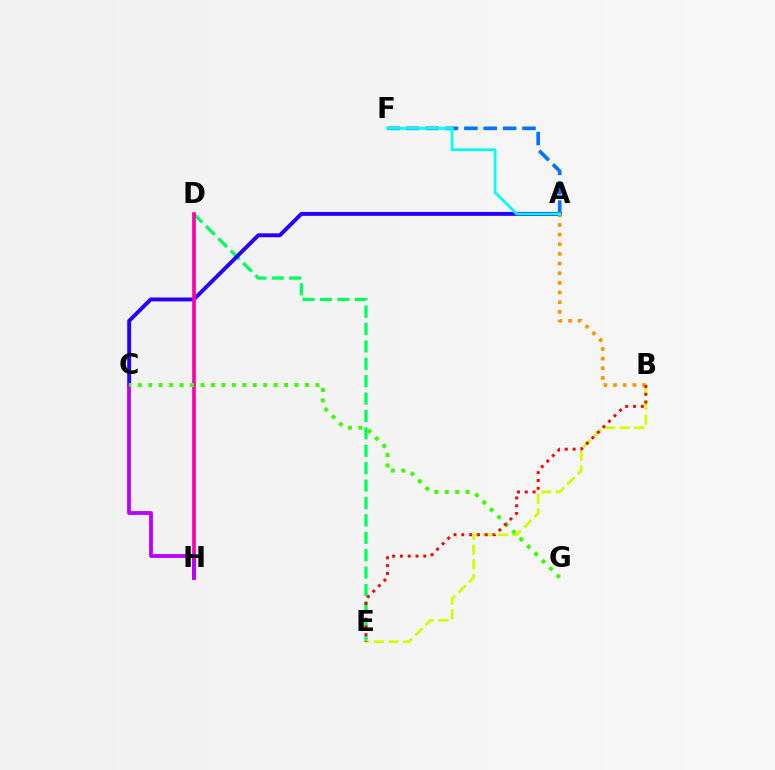{('D', 'E'): [{'color': '#00ff5c', 'line_style': 'dashed', 'thickness': 2.36}], ('A', 'C'): [{'color': '#2500ff', 'line_style': 'solid', 'thickness': 2.81}], ('A', 'F'): [{'color': '#0074ff', 'line_style': 'dashed', 'thickness': 2.63}, {'color': '#00fff6', 'line_style': 'solid', 'thickness': 1.97}], ('A', 'B'): [{'color': '#ff9400', 'line_style': 'dotted', 'thickness': 2.62}], ('D', 'H'): [{'color': '#ff00ac', 'line_style': 'solid', 'thickness': 2.66}], ('C', 'H'): [{'color': '#b900ff', 'line_style': 'solid', 'thickness': 2.73}], ('B', 'E'): [{'color': '#d1ff00', 'line_style': 'dashed', 'thickness': 2.0}, {'color': '#ff0000', 'line_style': 'dotted', 'thickness': 2.12}], ('C', 'G'): [{'color': '#3dff00', 'line_style': 'dotted', 'thickness': 2.84}]}